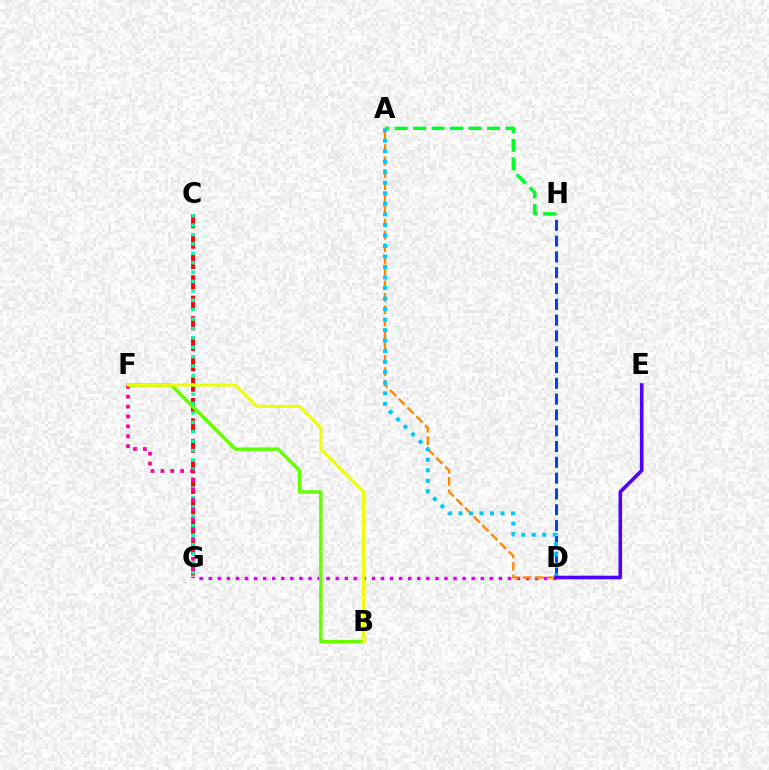{('D', 'H'): [{'color': '#003fff', 'line_style': 'dashed', 'thickness': 2.15}], ('D', 'G'): [{'color': '#d600ff', 'line_style': 'dotted', 'thickness': 2.46}], ('A', 'D'): [{'color': '#ff8800', 'line_style': 'dashed', 'thickness': 1.68}, {'color': '#00c7ff', 'line_style': 'dotted', 'thickness': 2.86}], ('C', 'G'): [{'color': '#ff0000', 'line_style': 'dashed', 'thickness': 2.78}, {'color': '#00ffaf', 'line_style': 'dotted', 'thickness': 2.55}], ('B', 'F'): [{'color': '#66ff00', 'line_style': 'solid', 'thickness': 2.5}, {'color': '#eeff00', 'line_style': 'solid', 'thickness': 2.19}], ('F', 'G'): [{'color': '#ff00a0', 'line_style': 'dotted', 'thickness': 2.68}], ('D', 'E'): [{'color': '#4f00ff', 'line_style': 'solid', 'thickness': 2.59}], ('A', 'H'): [{'color': '#00ff27', 'line_style': 'dashed', 'thickness': 2.51}]}